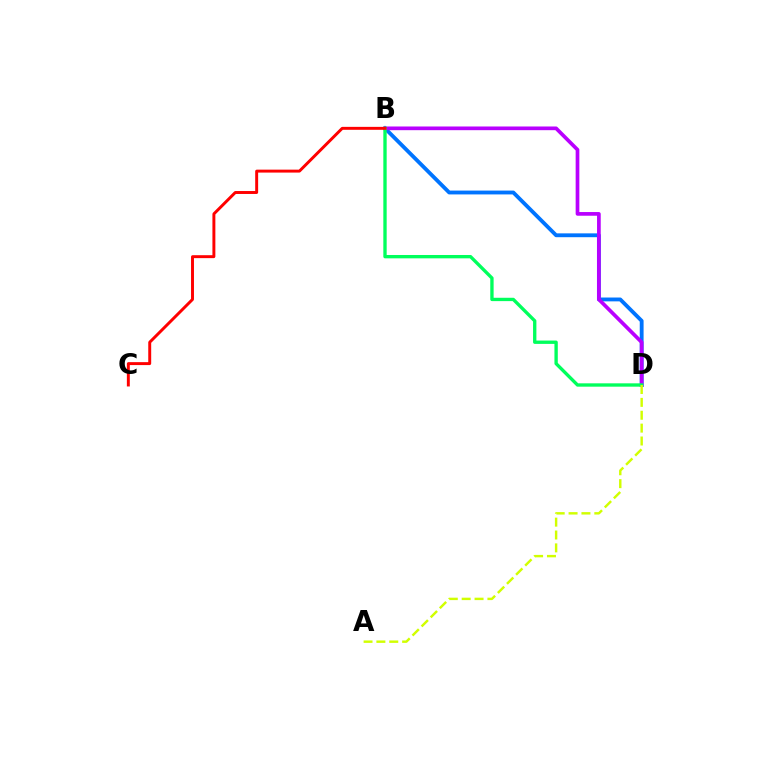{('B', 'D'): [{'color': '#0074ff', 'line_style': 'solid', 'thickness': 2.77}, {'color': '#b900ff', 'line_style': 'solid', 'thickness': 2.66}, {'color': '#00ff5c', 'line_style': 'solid', 'thickness': 2.41}], ('B', 'C'): [{'color': '#ff0000', 'line_style': 'solid', 'thickness': 2.12}], ('A', 'D'): [{'color': '#d1ff00', 'line_style': 'dashed', 'thickness': 1.75}]}